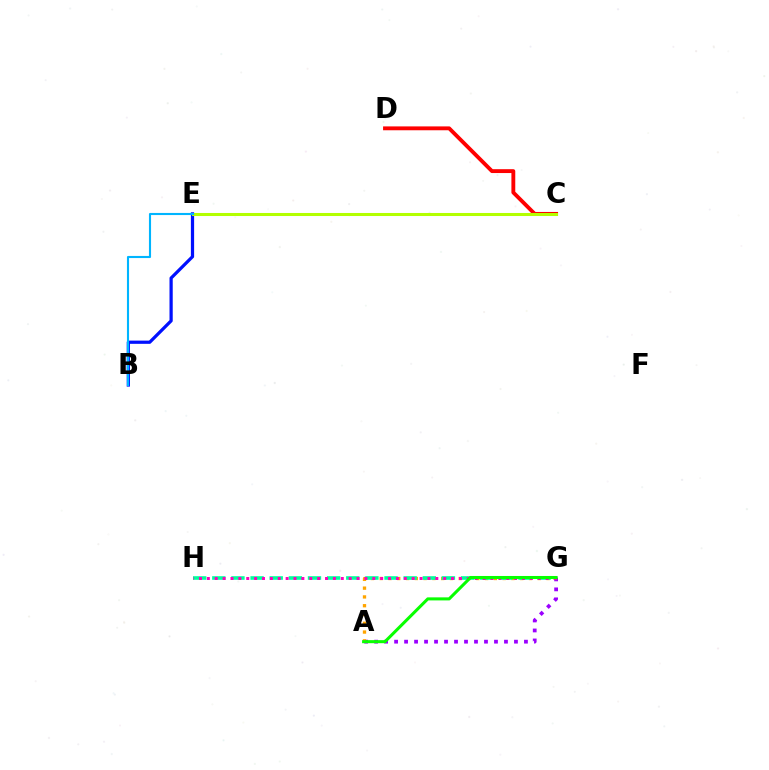{('B', 'E'): [{'color': '#0010ff', 'line_style': 'solid', 'thickness': 2.33}, {'color': '#00b5ff', 'line_style': 'solid', 'thickness': 1.52}], ('C', 'D'): [{'color': '#ff0000', 'line_style': 'solid', 'thickness': 2.78}], ('A', 'G'): [{'color': '#9b00ff', 'line_style': 'dotted', 'thickness': 2.71}, {'color': '#ffa500', 'line_style': 'dotted', 'thickness': 2.39}, {'color': '#08ff00', 'line_style': 'solid', 'thickness': 2.19}], ('C', 'E'): [{'color': '#b3ff00', 'line_style': 'solid', 'thickness': 2.19}], ('G', 'H'): [{'color': '#00ff9d', 'line_style': 'dashed', 'thickness': 2.6}, {'color': '#ff00bd', 'line_style': 'dotted', 'thickness': 2.14}]}